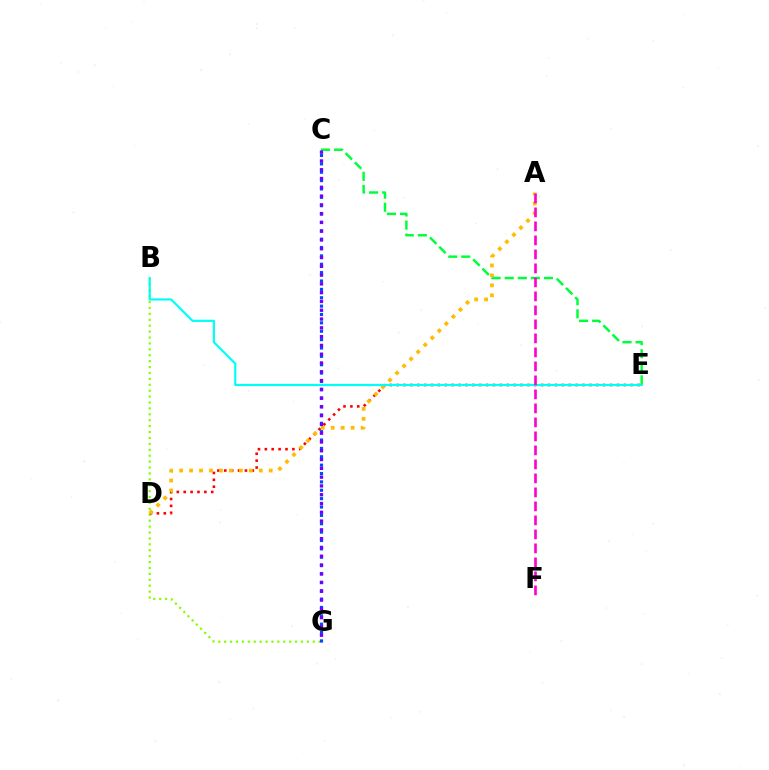{('B', 'G'): [{'color': '#84ff00', 'line_style': 'dotted', 'thickness': 1.61}], ('D', 'E'): [{'color': '#ff0000', 'line_style': 'dotted', 'thickness': 1.87}], ('A', 'D'): [{'color': '#ffbd00', 'line_style': 'dotted', 'thickness': 2.71}], ('C', 'G'): [{'color': '#004bff', 'line_style': 'dotted', 'thickness': 2.27}, {'color': '#7200ff', 'line_style': 'dotted', 'thickness': 2.39}], ('B', 'E'): [{'color': '#00fff6', 'line_style': 'solid', 'thickness': 1.58}], ('C', 'E'): [{'color': '#00ff39', 'line_style': 'dashed', 'thickness': 1.78}], ('A', 'F'): [{'color': '#ff00cf', 'line_style': 'dashed', 'thickness': 1.9}]}